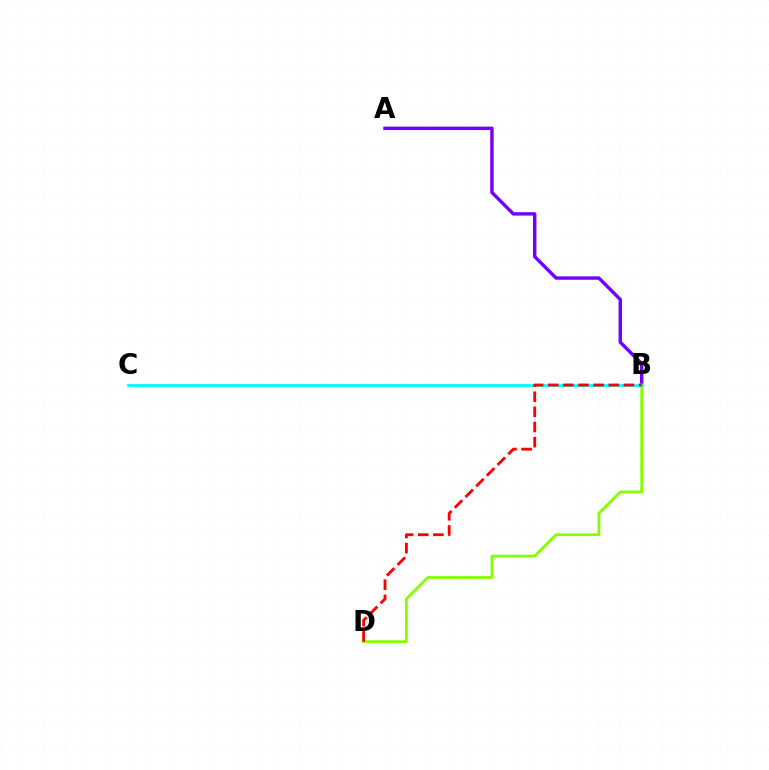{('A', 'B'): [{'color': '#7200ff', 'line_style': 'solid', 'thickness': 2.46}], ('B', 'D'): [{'color': '#84ff00', 'line_style': 'solid', 'thickness': 2.01}, {'color': '#ff0000', 'line_style': 'dashed', 'thickness': 2.06}], ('B', 'C'): [{'color': '#00fff6', 'line_style': 'solid', 'thickness': 2.01}]}